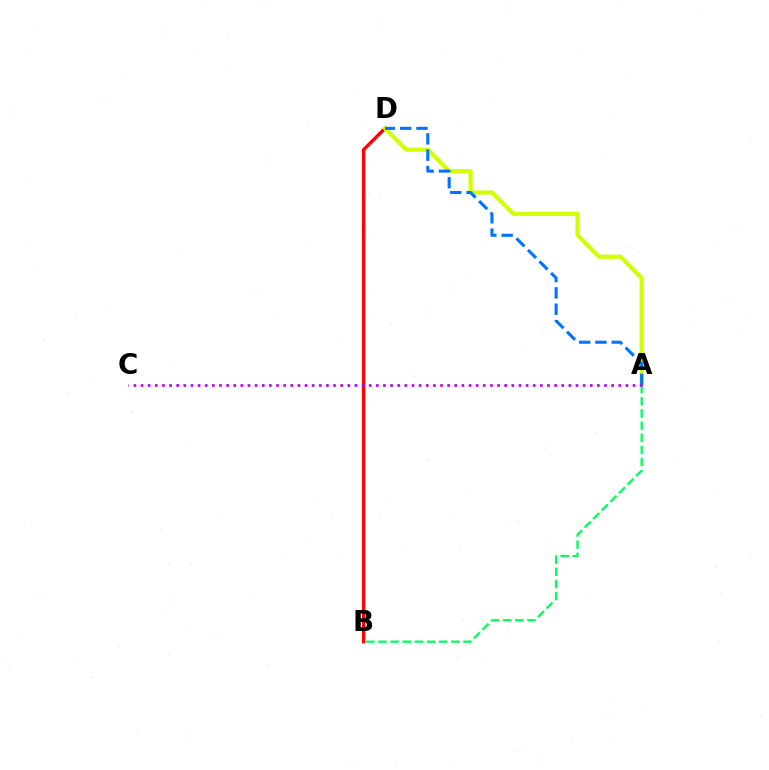{('B', 'D'): [{'color': '#ff0000', 'line_style': 'solid', 'thickness': 2.41}], ('A', 'D'): [{'color': '#d1ff00', 'line_style': 'solid', 'thickness': 2.98}, {'color': '#0074ff', 'line_style': 'dashed', 'thickness': 2.22}], ('A', 'B'): [{'color': '#00ff5c', 'line_style': 'dashed', 'thickness': 1.65}], ('A', 'C'): [{'color': '#b900ff', 'line_style': 'dotted', 'thickness': 1.94}]}